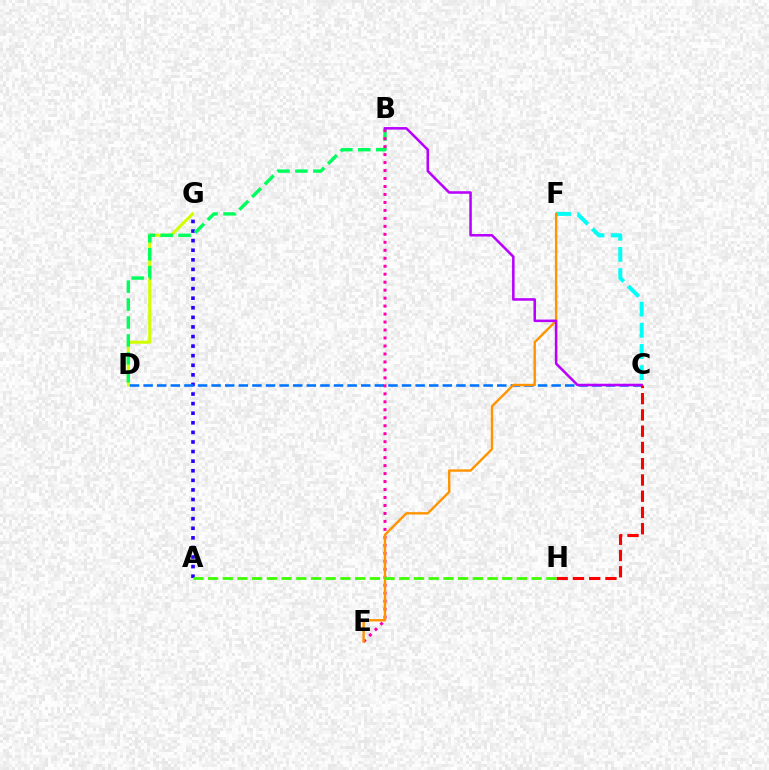{('C', 'F'): [{'color': '#00fff6', 'line_style': 'dashed', 'thickness': 2.88}], ('A', 'G'): [{'color': '#2500ff', 'line_style': 'dotted', 'thickness': 2.6}], ('D', 'G'): [{'color': '#d1ff00', 'line_style': 'solid', 'thickness': 2.2}], ('B', 'D'): [{'color': '#00ff5c', 'line_style': 'dashed', 'thickness': 2.44}], ('C', 'D'): [{'color': '#0074ff', 'line_style': 'dashed', 'thickness': 1.85}], ('B', 'E'): [{'color': '#ff00ac', 'line_style': 'dotted', 'thickness': 2.17}], ('E', 'F'): [{'color': '#ff9400', 'line_style': 'solid', 'thickness': 1.73}], ('B', 'C'): [{'color': '#b900ff', 'line_style': 'solid', 'thickness': 1.83}], ('C', 'H'): [{'color': '#ff0000', 'line_style': 'dashed', 'thickness': 2.21}], ('A', 'H'): [{'color': '#3dff00', 'line_style': 'dashed', 'thickness': 2.0}]}